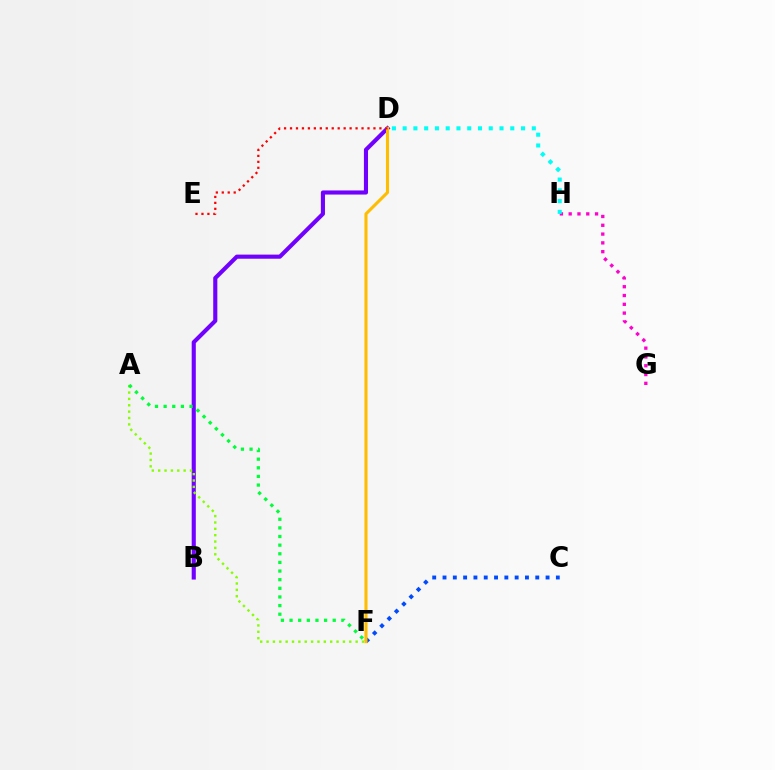{('G', 'H'): [{'color': '#ff00cf', 'line_style': 'dotted', 'thickness': 2.39}], ('B', 'D'): [{'color': '#7200ff', 'line_style': 'solid', 'thickness': 2.96}], ('C', 'F'): [{'color': '#004bff', 'line_style': 'dotted', 'thickness': 2.8}], ('D', 'F'): [{'color': '#ffbd00', 'line_style': 'solid', 'thickness': 2.22}], ('A', 'F'): [{'color': '#84ff00', 'line_style': 'dotted', 'thickness': 1.73}, {'color': '#00ff39', 'line_style': 'dotted', 'thickness': 2.35}], ('D', 'H'): [{'color': '#00fff6', 'line_style': 'dotted', 'thickness': 2.92}], ('D', 'E'): [{'color': '#ff0000', 'line_style': 'dotted', 'thickness': 1.62}]}